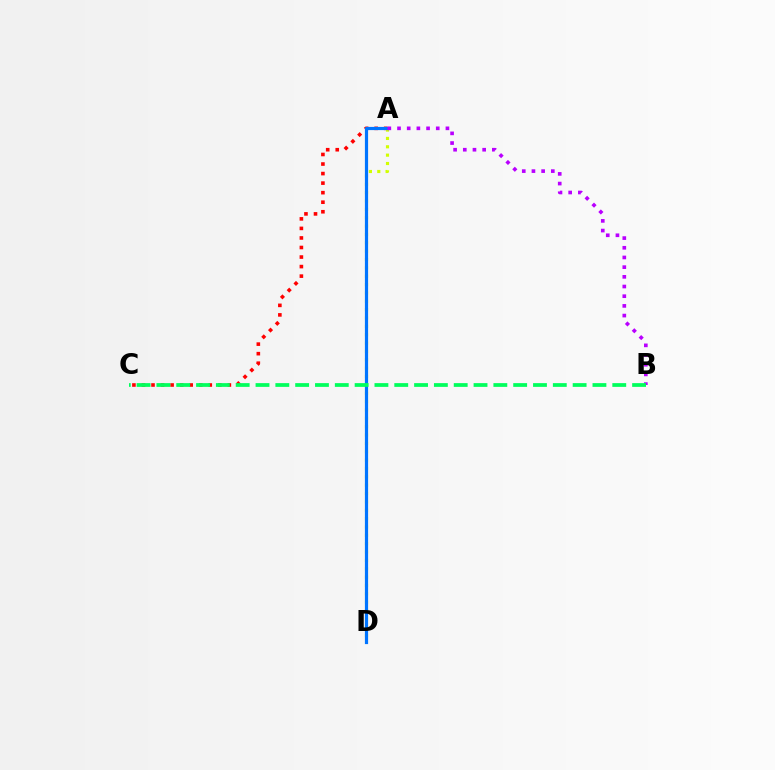{('A', 'C'): [{'color': '#ff0000', 'line_style': 'dotted', 'thickness': 2.59}], ('A', 'D'): [{'color': '#d1ff00', 'line_style': 'dotted', 'thickness': 2.27}, {'color': '#0074ff', 'line_style': 'solid', 'thickness': 2.29}], ('A', 'B'): [{'color': '#b900ff', 'line_style': 'dotted', 'thickness': 2.63}], ('B', 'C'): [{'color': '#00ff5c', 'line_style': 'dashed', 'thickness': 2.69}]}